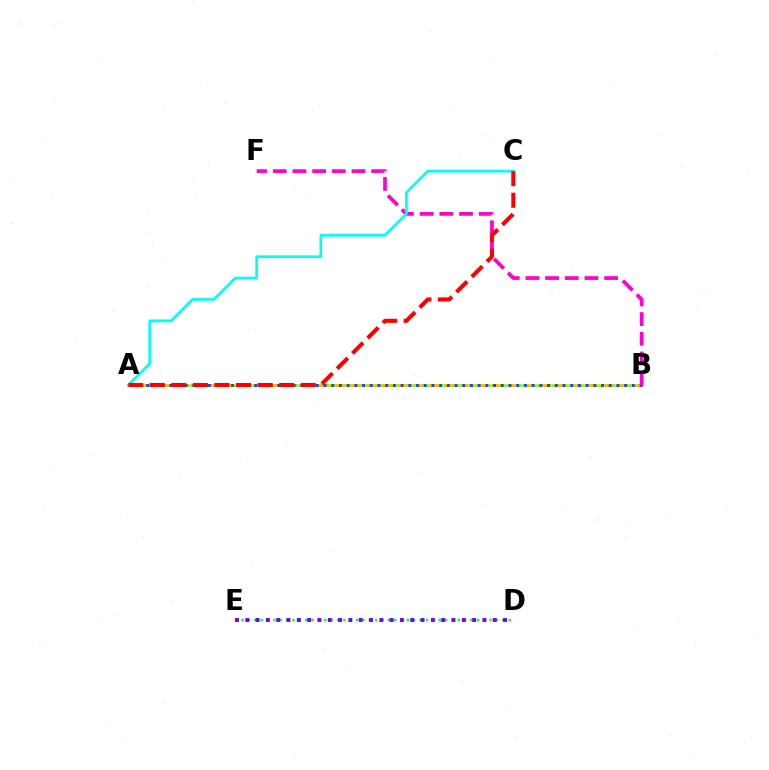{('A', 'B'): [{'color': '#84ff00', 'line_style': 'solid', 'thickness': 1.88}, {'color': '#ffbd00', 'line_style': 'dashed', 'thickness': 2.15}, {'color': '#004bff', 'line_style': 'dotted', 'thickness': 2.09}], ('D', 'E'): [{'color': '#00ff39', 'line_style': 'dotted', 'thickness': 1.73}, {'color': '#7200ff', 'line_style': 'dotted', 'thickness': 2.8}], ('B', 'F'): [{'color': '#ff00cf', 'line_style': 'dashed', 'thickness': 2.67}], ('A', 'C'): [{'color': '#00fff6', 'line_style': 'solid', 'thickness': 1.95}, {'color': '#ff0000', 'line_style': 'dashed', 'thickness': 2.93}]}